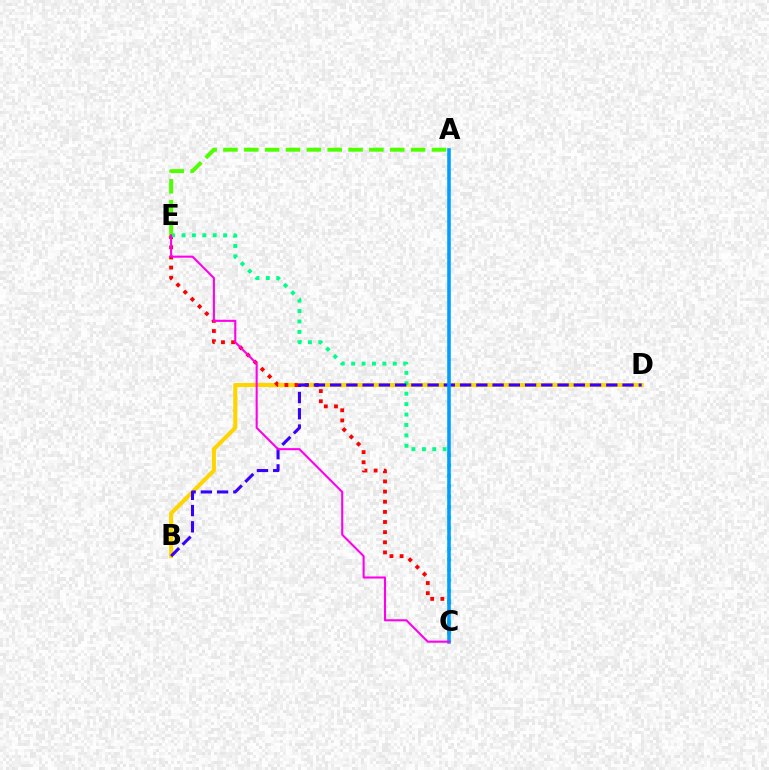{('B', 'D'): [{'color': '#ffd500', 'line_style': 'solid', 'thickness': 2.91}, {'color': '#3700ff', 'line_style': 'dashed', 'thickness': 2.21}], ('C', 'E'): [{'color': '#ff0000', 'line_style': 'dotted', 'thickness': 2.76}, {'color': '#00ff86', 'line_style': 'dotted', 'thickness': 2.83}, {'color': '#ff00ed', 'line_style': 'solid', 'thickness': 1.5}], ('A', 'E'): [{'color': '#4fff00', 'line_style': 'dashed', 'thickness': 2.83}], ('A', 'C'): [{'color': '#009eff', 'line_style': 'solid', 'thickness': 2.57}]}